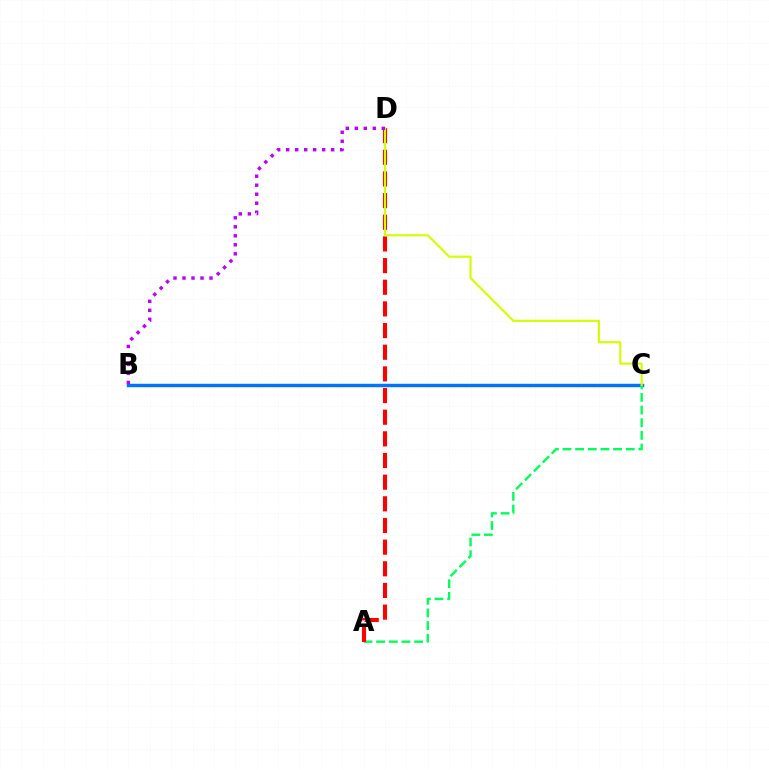{('B', 'C'): [{'color': '#0074ff', 'line_style': 'solid', 'thickness': 2.47}], ('A', 'C'): [{'color': '#00ff5c', 'line_style': 'dashed', 'thickness': 1.72}], ('A', 'D'): [{'color': '#ff0000', 'line_style': 'dashed', 'thickness': 2.94}], ('C', 'D'): [{'color': '#d1ff00', 'line_style': 'solid', 'thickness': 1.53}], ('B', 'D'): [{'color': '#b900ff', 'line_style': 'dotted', 'thickness': 2.45}]}